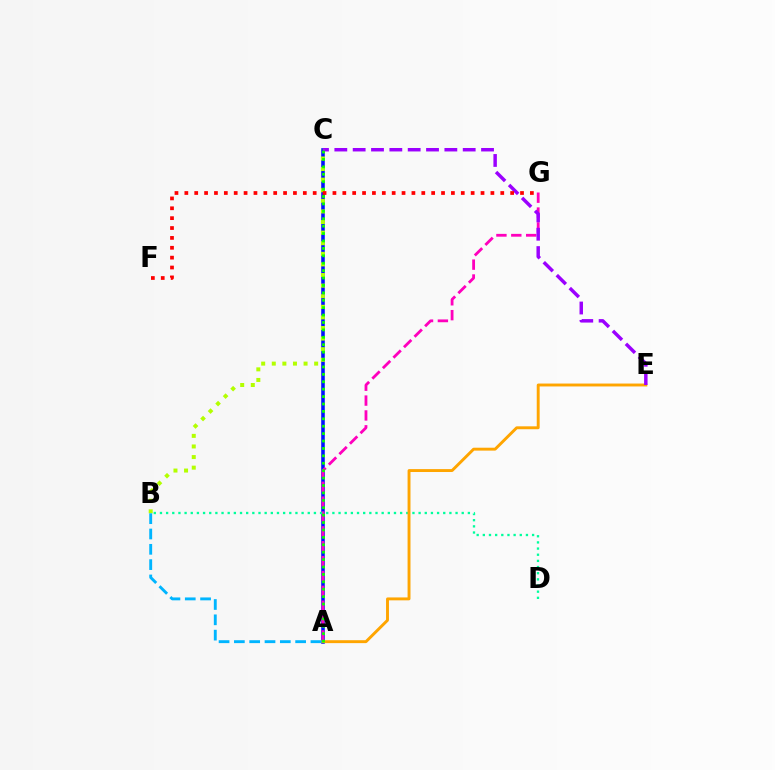{('A', 'C'): [{'color': '#0010ff', 'line_style': 'solid', 'thickness': 2.56}, {'color': '#08ff00', 'line_style': 'dotted', 'thickness': 2.01}], ('A', 'G'): [{'color': '#ff00bd', 'line_style': 'dashed', 'thickness': 2.02}], ('B', 'D'): [{'color': '#00ff9d', 'line_style': 'dotted', 'thickness': 1.67}], ('A', 'E'): [{'color': '#ffa500', 'line_style': 'solid', 'thickness': 2.09}], ('C', 'E'): [{'color': '#9b00ff', 'line_style': 'dashed', 'thickness': 2.49}], ('B', 'C'): [{'color': '#b3ff00', 'line_style': 'dotted', 'thickness': 2.88}], ('F', 'G'): [{'color': '#ff0000', 'line_style': 'dotted', 'thickness': 2.68}], ('A', 'B'): [{'color': '#00b5ff', 'line_style': 'dashed', 'thickness': 2.08}]}